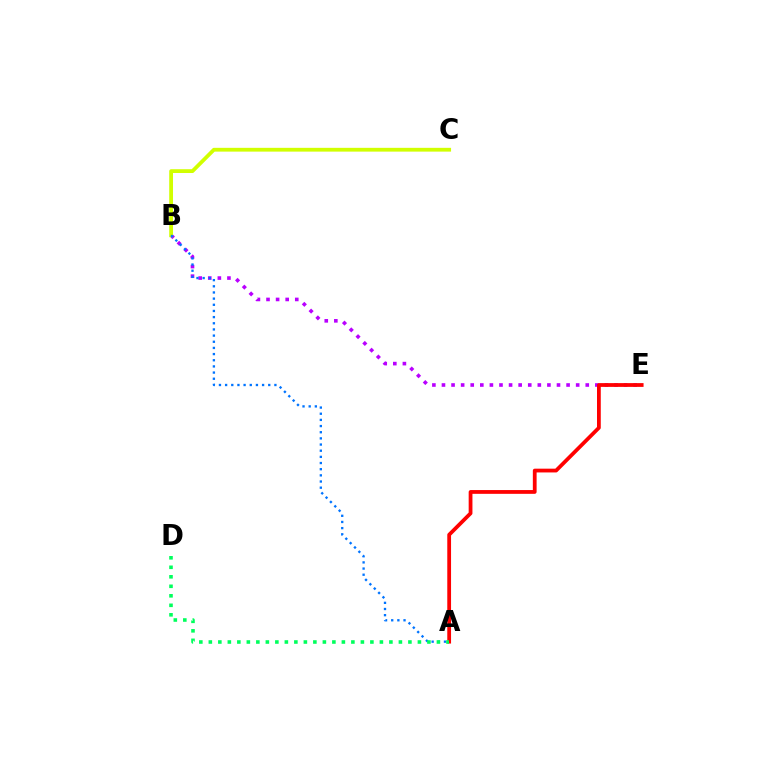{('B', 'E'): [{'color': '#b900ff', 'line_style': 'dotted', 'thickness': 2.6}], ('A', 'E'): [{'color': '#ff0000', 'line_style': 'solid', 'thickness': 2.72}], ('B', 'C'): [{'color': '#d1ff00', 'line_style': 'solid', 'thickness': 2.73}], ('A', 'B'): [{'color': '#0074ff', 'line_style': 'dotted', 'thickness': 1.67}], ('A', 'D'): [{'color': '#00ff5c', 'line_style': 'dotted', 'thickness': 2.58}]}